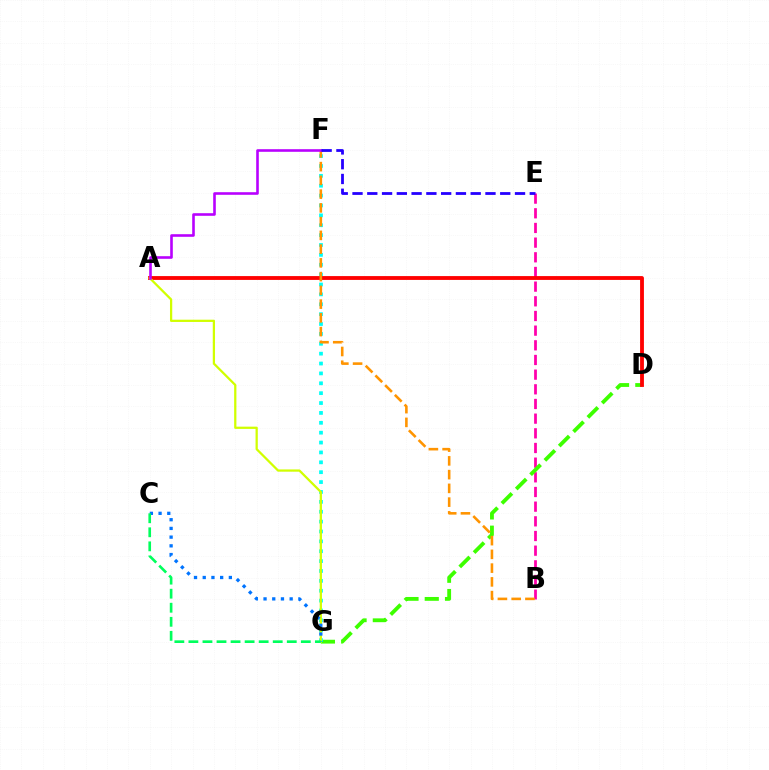{('B', 'E'): [{'color': '#ff00ac', 'line_style': 'dashed', 'thickness': 1.99}], ('D', 'G'): [{'color': '#3dff00', 'line_style': 'dashed', 'thickness': 2.75}], ('F', 'G'): [{'color': '#00fff6', 'line_style': 'dotted', 'thickness': 2.68}], ('A', 'D'): [{'color': '#ff0000', 'line_style': 'solid', 'thickness': 2.76}], ('A', 'G'): [{'color': '#d1ff00', 'line_style': 'solid', 'thickness': 1.62}], ('C', 'G'): [{'color': '#0074ff', 'line_style': 'dotted', 'thickness': 2.37}, {'color': '#00ff5c', 'line_style': 'dashed', 'thickness': 1.91}], ('B', 'F'): [{'color': '#ff9400', 'line_style': 'dashed', 'thickness': 1.87}], ('A', 'F'): [{'color': '#b900ff', 'line_style': 'solid', 'thickness': 1.87}], ('E', 'F'): [{'color': '#2500ff', 'line_style': 'dashed', 'thickness': 2.01}]}